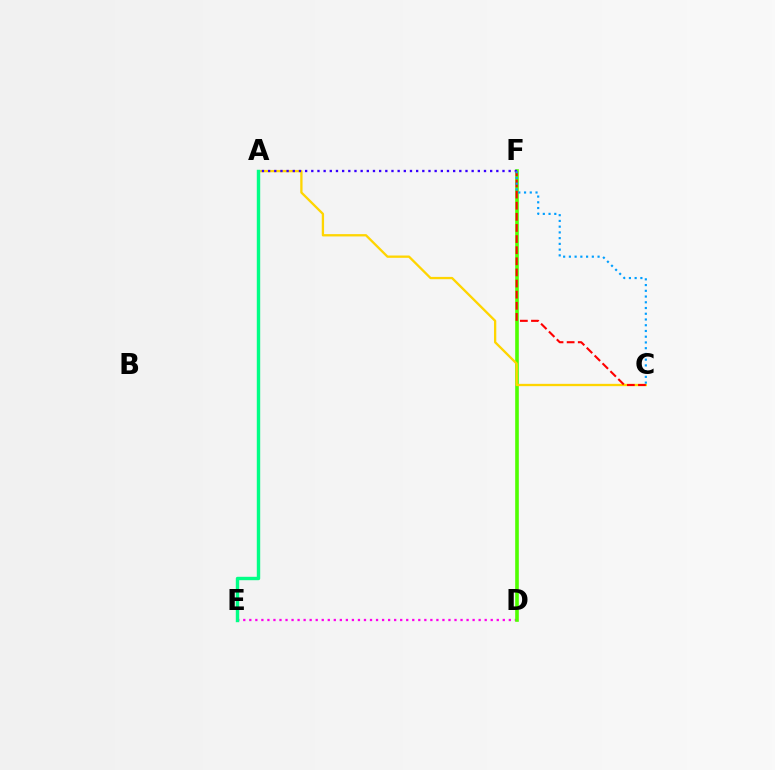{('D', 'E'): [{'color': '#ff00ed', 'line_style': 'dotted', 'thickness': 1.64}], ('D', 'F'): [{'color': '#4fff00', 'line_style': 'solid', 'thickness': 2.61}], ('A', 'C'): [{'color': '#ffd500', 'line_style': 'solid', 'thickness': 1.66}], ('A', 'F'): [{'color': '#3700ff', 'line_style': 'dotted', 'thickness': 1.68}], ('C', 'F'): [{'color': '#ff0000', 'line_style': 'dashed', 'thickness': 1.51}, {'color': '#009eff', 'line_style': 'dotted', 'thickness': 1.56}], ('A', 'E'): [{'color': '#00ff86', 'line_style': 'solid', 'thickness': 2.45}]}